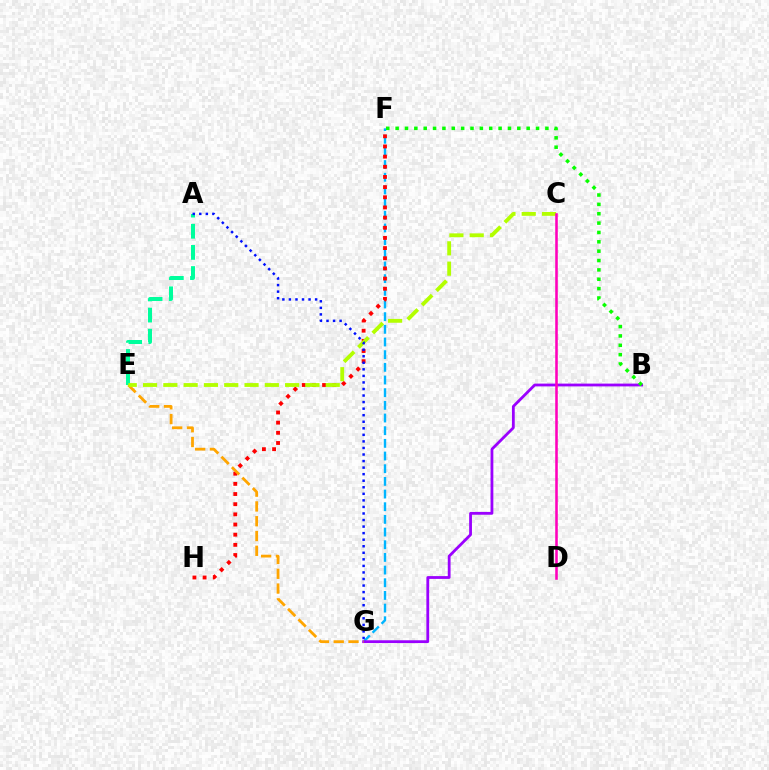{('F', 'G'): [{'color': '#00b5ff', 'line_style': 'dashed', 'thickness': 1.72}], ('A', 'E'): [{'color': '#00ff9d', 'line_style': 'dashed', 'thickness': 2.87}], ('B', 'G'): [{'color': '#9b00ff', 'line_style': 'solid', 'thickness': 2.01}], ('F', 'H'): [{'color': '#ff0000', 'line_style': 'dotted', 'thickness': 2.76}], ('E', 'G'): [{'color': '#ffa500', 'line_style': 'dashed', 'thickness': 2.01}], ('B', 'F'): [{'color': '#08ff00', 'line_style': 'dotted', 'thickness': 2.54}], ('C', 'E'): [{'color': '#b3ff00', 'line_style': 'dashed', 'thickness': 2.76}], ('A', 'G'): [{'color': '#0010ff', 'line_style': 'dotted', 'thickness': 1.78}], ('C', 'D'): [{'color': '#ff00bd', 'line_style': 'solid', 'thickness': 1.84}]}